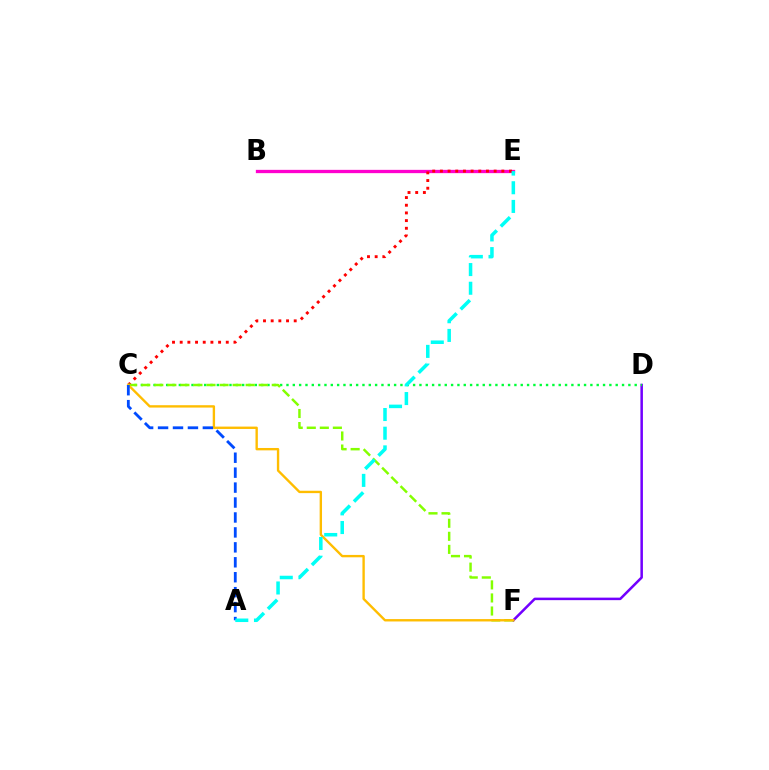{('B', 'E'): [{'color': '#ff00cf', 'line_style': 'solid', 'thickness': 2.37}], ('C', 'E'): [{'color': '#ff0000', 'line_style': 'dotted', 'thickness': 2.09}], ('D', 'F'): [{'color': '#7200ff', 'line_style': 'solid', 'thickness': 1.82}], ('C', 'D'): [{'color': '#00ff39', 'line_style': 'dotted', 'thickness': 1.72}], ('C', 'F'): [{'color': '#84ff00', 'line_style': 'dashed', 'thickness': 1.77}, {'color': '#ffbd00', 'line_style': 'solid', 'thickness': 1.71}], ('A', 'C'): [{'color': '#004bff', 'line_style': 'dashed', 'thickness': 2.03}], ('A', 'E'): [{'color': '#00fff6', 'line_style': 'dashed', 'thickness': 2.54}]}